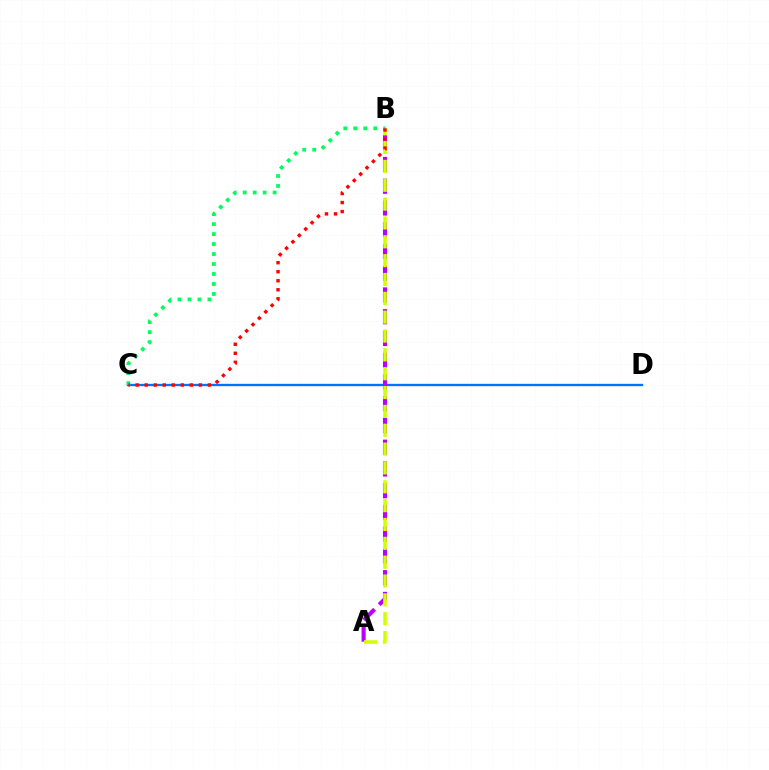{('C', 'D'): [{'color': '#0074ff', 'line_style': 'solid', 'thickness': 1.68}], ('A', 'B'): [{'color': '#b900ff', 'line_style': 'dashed', 'thickness': 2.95}, {'color': '#d1ff00', 'line_style': 'dashed', 'thickness': 2.56}], ('B', 'C'): [{'color': '#00ff5c', 'line_style': 'dotted', 'thickness': 2.71}, {'color': '#ff0000', 'line_style': 'dotted', 'thickness': 2.45}]}